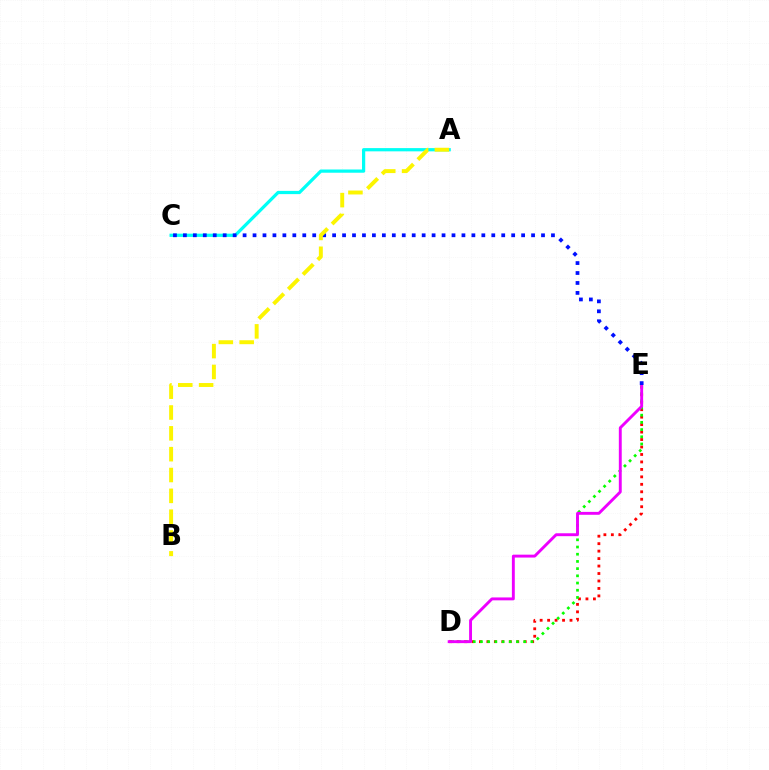{('D', 'E'): [{'color': '#ff0000', 'line_style': 'dotted', 'thickness': 2.03}, {'color': '#08ff00', 'line_style': 'dotted', 'thickness': 1.96}, {'color': '#ee00ff', 'line_style': 'solid', 'thickness': 2.09}], ('A', 'C'): [{'color': '#00fff6', 'line_style': 'solid', 'thickness': 2.33}], ('C', 'E'): [{'color': '#0010ff', 'line_style': 'dotted', 'thickness': 2.7}], ('A', 'B'): [{'color': '#fcf500', 'line_style': 'dashed', 'thickness': 2.83}]}